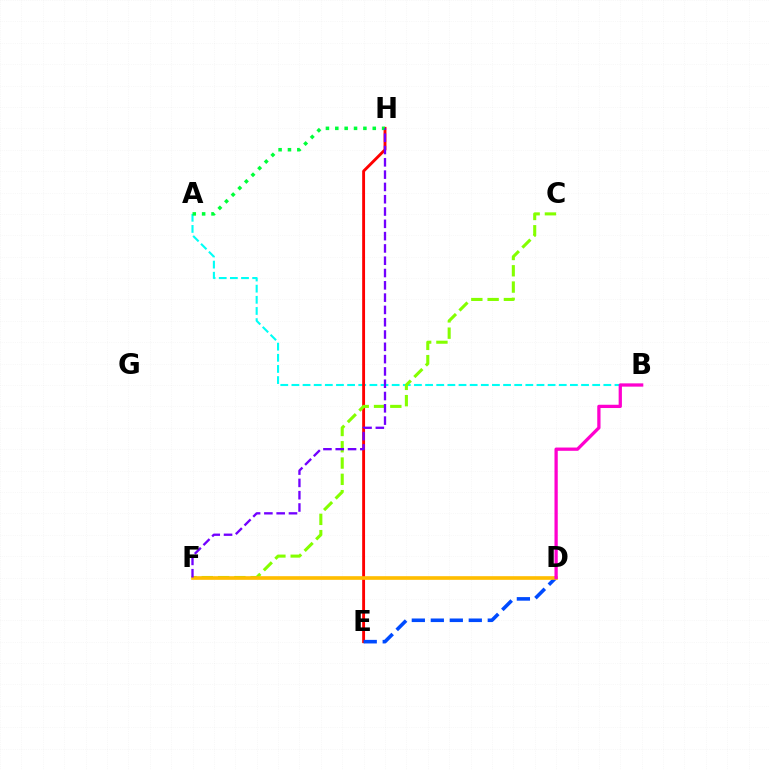{('A', 'B'): [{'color': '#00fff6', 'line_style': 'dashed', 'thickness': 1.51}], ('E', 'H'): [{'color': '#ff0000', 'line_style': 'solid', 'thickness': 2.08}], ('D', 'E'): [{'color': '#004bff', 'line_style': 'dashed', 'thickness': 2.58}], ('C', 'F'): [{'color': '#84ff00', 'line_style': 'dashed', 'thickness': 2.21}], ('D', 'F'): [{'color': '#ffbd00', 'line_style': 'solid', 'thickness': 2.62}], ('B', 'D'): [{'color': '#ff00cf', 'line_style': 'solid', 'thickness': 2.35}], ('A', 'H'): [{'color': '#00ff39', 'line_style': 'dotted', 'thickness': 2.54}], ('F', 'H'): [{'color': '#7200ff', 'line_style': 'dashed', 'thickness': 1.67}]}